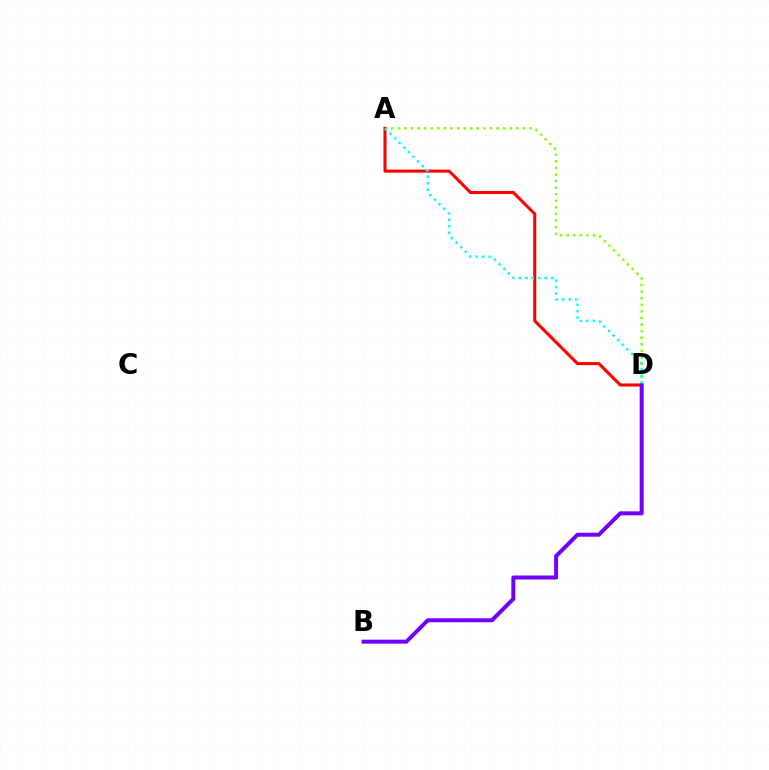{('A', 'D'): [{'color': '#84ff00', 'line_style': 'dotted', 'thickness': 1.79}, {'color': '#ff0000', 'line_style': 'solid', 'thickness': 2.21}, {'color': '#00fff6', 'line_style': 'dotted', 'thickness': 1.76}], ('B', 'D'): [{'color': '#7200ff', 'line_style': 'solid', 'thickness': 2.87}]}